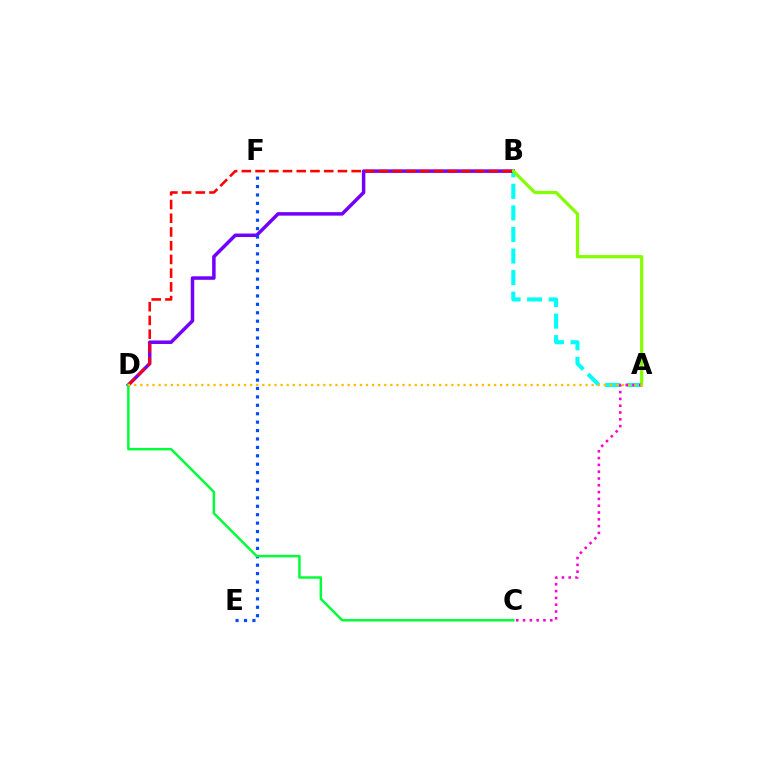{('A', 'B'): [{'color': '#00fff6', 'line_style': 'dashed', 'thickness': 2.93}, {'color': '#84ff00', 'line_style': 'solid', 'thickness': 2.32}], ('B', 'D'): [{'color': '#7200ff', 'line_style': 'solid', 'thickness': 2.52}, {'color': '#ff0000', 'line_style': 'dashed', 'thickness': 1.87}], ('E', 'F'): [{'color': '#004bff', 'line_style': 'dotted', 'thickness': 2.29}], ('C', 'D'): [{'color': '#00ff39', 'line_style': 'solid', 'thickness': 1.78}], ('A', 'C'): [{'color': '#ff00cf', 'line_style': 'dotted', 'thickness': 1.85}], ('A', 'D'): [{'color': '#ffbd00', 'line_style': 'dotted', 'thickness': 1.66}]}